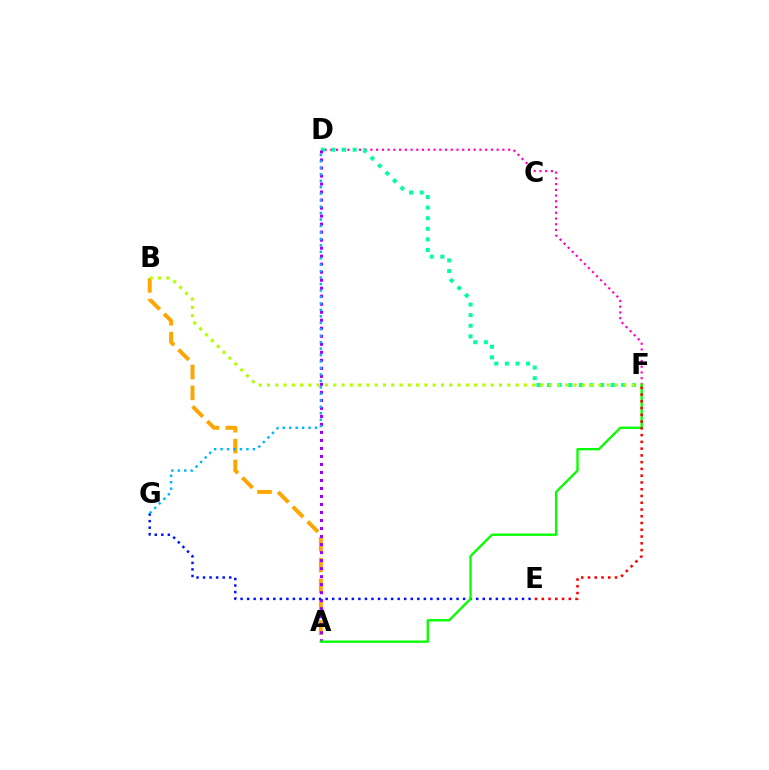{('D', 'F'): [{'color': '#ff00bd', 'line_style': 'dotted', 'thickness': 1.56}, {'color': '#00ff9d', 'line_style': 'dotted', 'thickness': 2.88}], ('A', 'B'): [{'color': '#ffa500', 'line_style': 'dashed', 'thickness': 2.84}], ('B', 'F'): [{'color': '#b3ff00', 'line_style': 'dotted', 'thickness': 2.25}], ('A', 'D'): [{'color': '#9b00ff', 'line_style': 'dotted', 'thickness': 2.18}], ('E', 'G'): [{'color': '#0010ff', 'line_style': 'dotted', 'thickness': 1.78}], ('A', 'F'): [{'color': '#08ff00', 'line_style': 'solid', 'thickness': 1.69}], ('D', 'G'): [{'color': '#00b5ff', 'line_style': 'dotted', 'thickness': 1.75}], ('E', 'F'): [{'color': '#ff0000', 'line_style': 'dotted', 'thickness': 1.84}]}